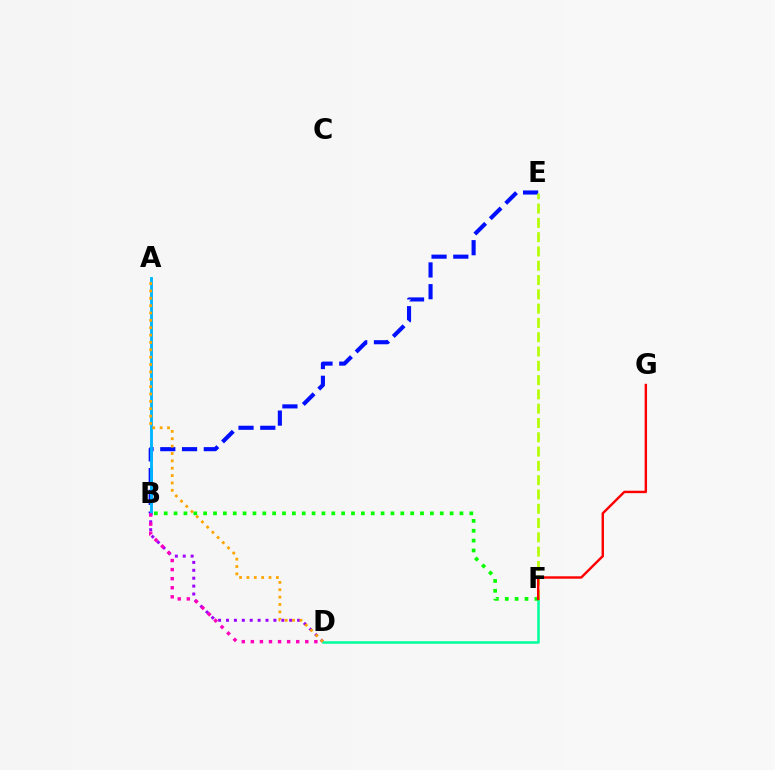{('B', 'E'): [{'color': '#0010ff', 'line_style': 'dashed', 'thickness': 2.96}], ('A', 'B'): [{'color': '#00b5ff', 'line_style': 'solid', 'thickness': 2.06}], ('B', 'D'): [{'color': '#9b00ff', 'line_style': 'dotted', 'thickness': 2.15}, {'color': '#ff00bd', 'line_style': 'dotted', 'thickness': 2.47}], ('D', 'F'): [{'color': '#00ff9d', 'line_style': 'solid', 'thickness': 1.81}], ('B', 'F'): [{'color': '#08ff00', 'line_style': 'dotted', 'thickness': 2.68}], ('E', 'F'): [{'color': '#b3ff00', 'line_style': 'dashed', 'thickness': 1.94}], ('F', 'G'): [{'color': '#ff0000', 'line_style': 'solid', 'thickness': 1.74}], ('A', 'D'): [{'color': '#ffa500', 'line_style': 'dotted', 'thickness': 2.0}]}